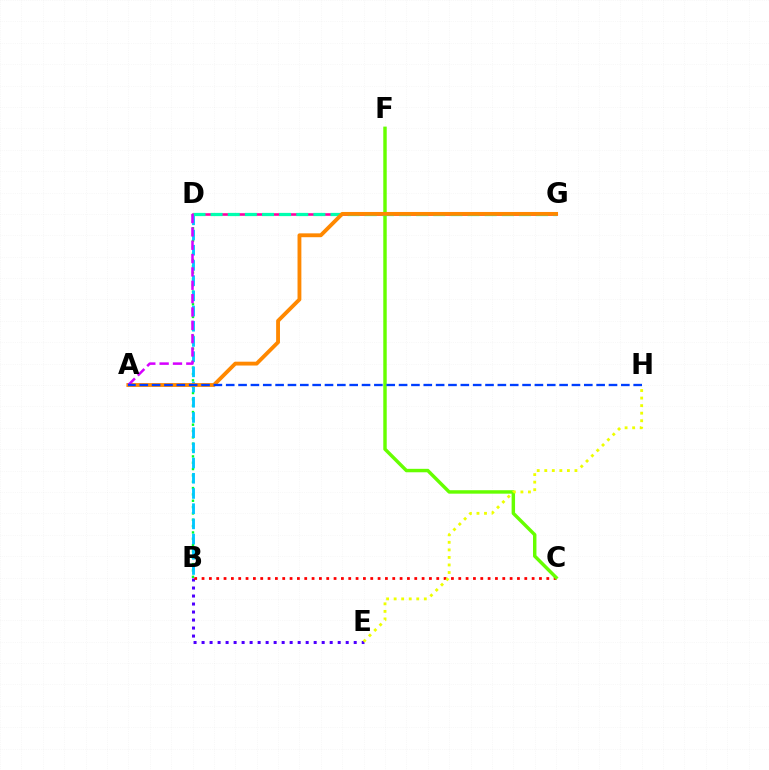{('B', 'D'): [{'color': '#00ff27', 'line_style': 'dotted', 'thickness': 1.72}, {'color': '#00c7ff', 'line_style': 'dashed', 'thickness': 2.07}], ('B', 'E'): [{'color': '#4f00ff', 'line_style': 'dotted', 'thickness': 2.18}], ('B', 'C'): [{'color': '#ff0000', 'line_style': 'dotted', 'thickness': 1.99}], ('C', 'F'): [{'color': '#66ff00', 'line_style': 'solid', 'thickness': 2.48}], ('D', 'G'): [{'color': '#ff00a0', 'line_style': 'solid', 'thickness': 1.88}, {'color': '#00ffaf', 'line_style': 'dashed', 'thickness': 2.33}], ('A', 'G'): [{'color': '#ff8800', 'line_style': 'solid', 'thickness': 2.77}], ('E', 'H'): [{'color': '#eeff00', 'line_style': 'dotted', 'thickness': 2.05}], ('A', 'D'): [{'color': '#d600ff', 'line_style': 'dashed', 'thickness': 1.81}], ('A', 'H'): [{'color': '#003fff', 'line_style': 'dashed', 'thickness': 1.68}]}